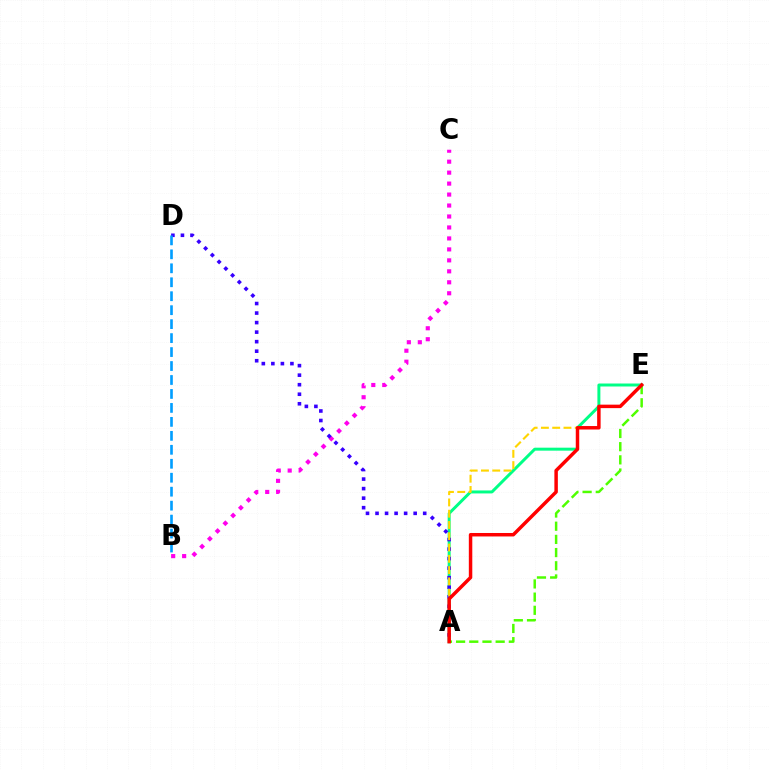{('A', 'E'): [{'color': '#00ff86', 'line_style': 'solid', 'thickness': 2.14}, {'color': '#ffd500', 'line_style': 'dashed', 'thickness': 1.53}, {'color': '#4fff00', 'line_style': 'dashed', 'thickness': 1.79}, {'color': '#ff0000', 'line_style': 'solid', 'thickness': 2.5}], ('B', 'C'): [{'color': '#ff00ed', 'line_style': 'dotted', 'thickness': 2.98}], ('A', 'D'): [{'color': '#3700ff', 'line_style': 'dotted', 'thickness': 2.59}], ('B', 'D'): [{'color': '#009eff', 'line_style': 'dashed', 'thickness': 1.9}]}